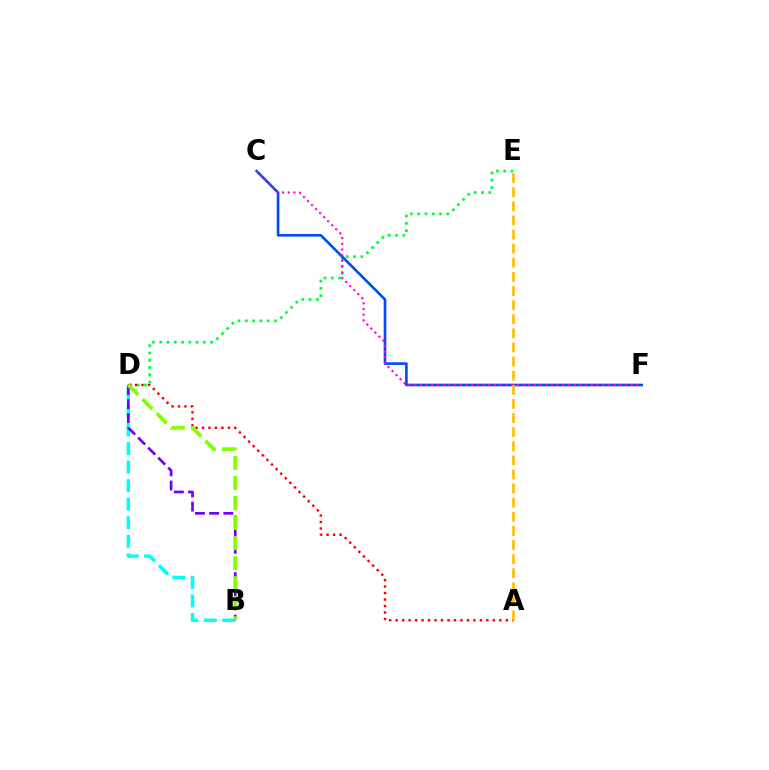{('B', 'D'): [{'color': '#00fff6', 'line_style': 'dashed', 'thickness': 2.52}, {'color': '#7200ff', 'line_style': 'dashed', 'thickness': 1.92}, {'color': '#84ff00', 'line_style': 'dashed', 'thickness': 2.72}], ('D', 'E'): [{'color': '#00ff39', 'line_style': 'dotted', 'thickness': 1.97}], ('C', 'F'): [{'color': '#004bff', 'line_style': 'solid', 'thickness': 1.9}, {'color': '#ff00cf', 'line_style': 'dotted', 'thickness': 1.55}], ('A', 'D'): [{'color': '#ff0000', 'line_style': 'dotted', 'thickness': 1.76}], ('A', 'E'): [{'color': '#ffbd00', 'line_style': 'dashed', 'thickness': 1.92}]}